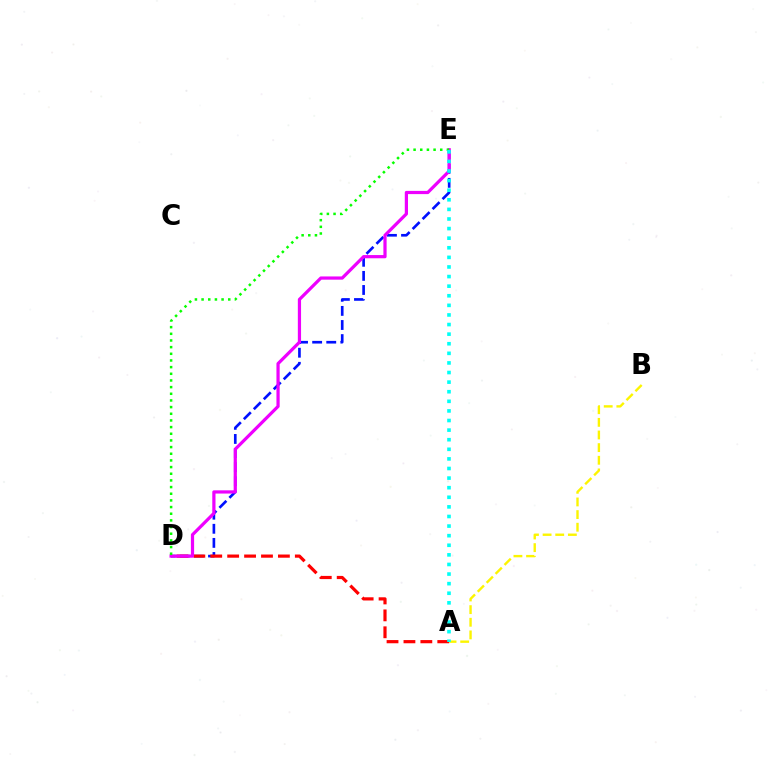{('D', 'E'): [{'color': '#0010ff', 'line_style': 'dashed', 'thickness': 1.92}, {'color': '#ee00ff', 'line_style': 'solid', 'thickness': 2.32}, {'color': '#08ff00', 'line_style': 'dotted', 'thickness': 1.81}], ('A', 'D'): [{'color': '#ff0000', 'line_style': 'dashed', 'thickness': 2.3}], ('A', 'B'): [{'color': '#fcf500', 'line_style': 'dashed', 'thickness': 1.72}], ('A', 'E'): [{'color': '#00fff6', 'line_style': 'dotted', 'thickness': 2.61}]}